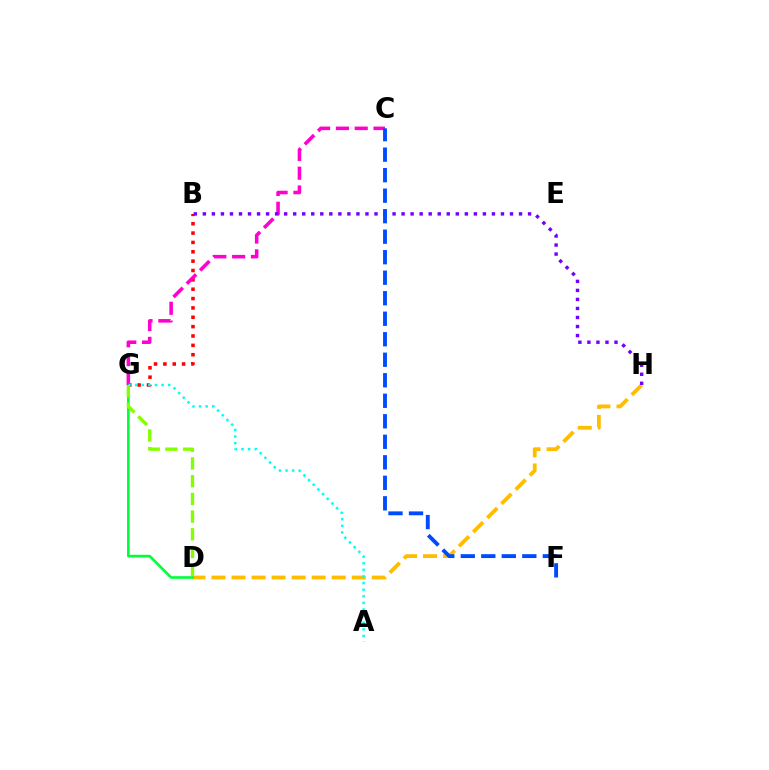{('D', 'H'): [{'color': '#ffbd00', 'line_style': 'dashed', 'thickness': 2.72}], ('B', 'G'): [{'color': '#ff0000', 'line_style': 'dotted', 'thickness': 2.54}], ('D', 'G'): [{'color': '#00ff39', 'line_style': 'solid', 'thickness': 1.89}, {'color': '#84ff00', 'line_style': 'dashed', 'thickness': 2.41}], ('C', 'G'): [{'color': '#ff00cf', 'line_style': 'dashed', 'thickness': 2.56}], ('A', 'G'): [{'color': '#00fff6', 'line_style': 'dotted', 'thickness': 1.8}], ('B', 'H'): [{'color': '#7200ff', 'line_style': 'dotted', 'thickness': 2.45}], ('C', 'F'): [{'color': '#004bff', 'line_style': 'dashed', 'thickness': 2.79}]}